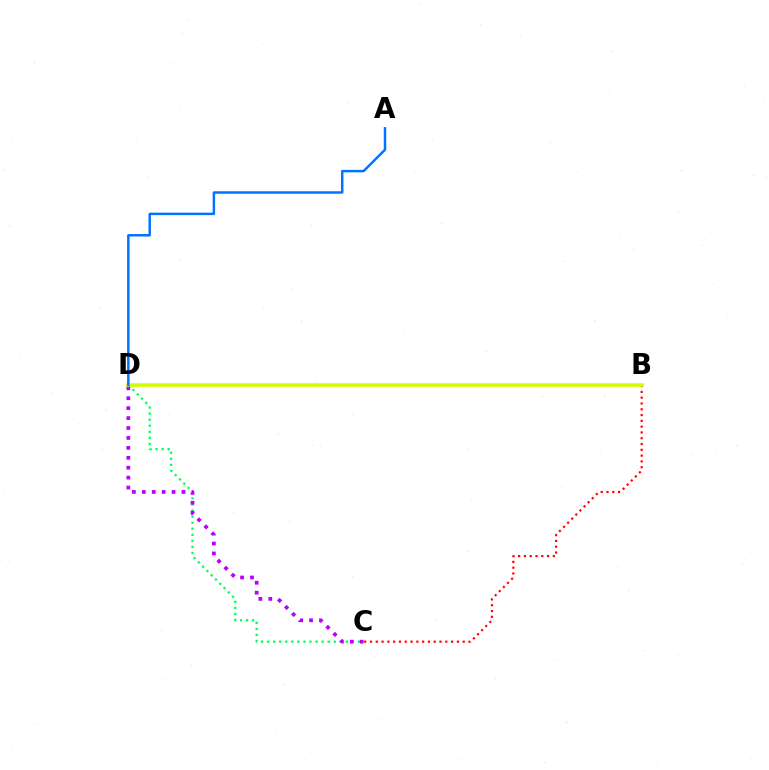{('C', 'D'): [{'color': '#00ff5c', 'line_style': 'dotted', 'thickness': 1.65}, {'color': '#b900ff', 'line_style': 'dotted', 'thickness': 2.7}], ('B', 'C'): [{'color': '#ff0000', 'line_style': 'dotted', 'thickness': 1.57}], ('B', 'D'): [{'color': '#d1ff00', 'line_style': 'solid', 'thickness': 2.58}], ('A', 'D'): [{'color': '#0074ff', 'line_style': 'solid', 'thickness': 1.78}]}